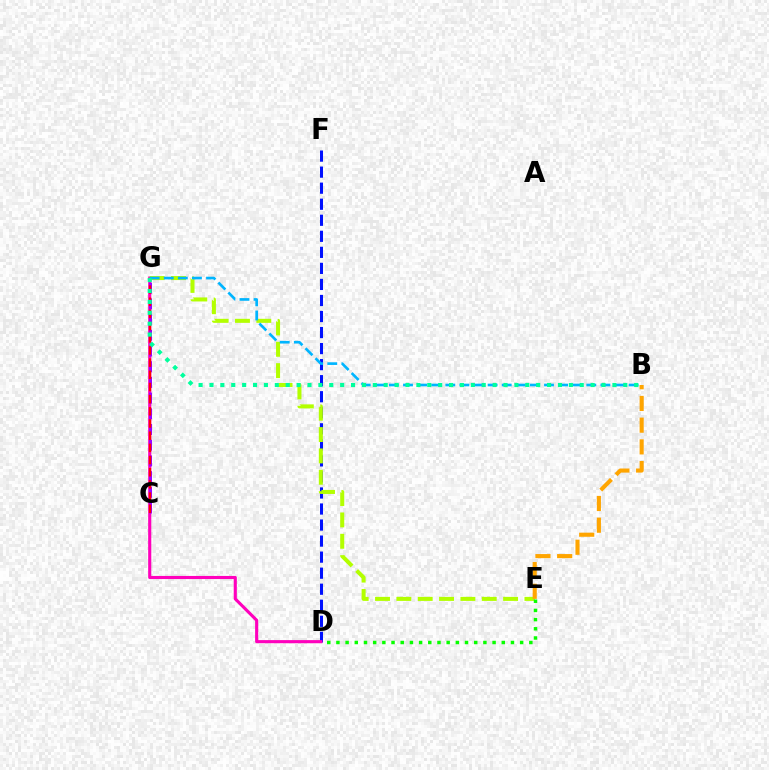{('D', 'F'): [{'color': '#0010ff', 'line_style': 'dashed', 'thickness': 2.18}], ('D', 'G'): [{'color': '#ff00bd', 'line_style': 'solid', 'thickness': 2.24}], ('C', 'G'): [{'color': '#9b00ff', 'line_style': 'dashed', 'thickness': 2.13}, {'color': '#ff0000', 'line_style': 'dashed', 'thickness': 1.65}], ('E', 'G'): [{'color': '#b3ff00', 'line_style': 'dashed', 'thickness': 2.9}], ('B', 'G'): [{'color': '#00b5ff', 'line_style': 'dashed', 'thickness': 1.92}, {'color': '#00ff9d', 'line_style': 'dotted', 'thickness': 2.96}], ('D', 'E'): [{'color': '#08ff00', 'line_style': 'dotted', 'thickness': 2.5}], ('B', 'E'): [{'color': '#ffa500', 'line_style': 'dashed', 'thickness': 2.95}]}